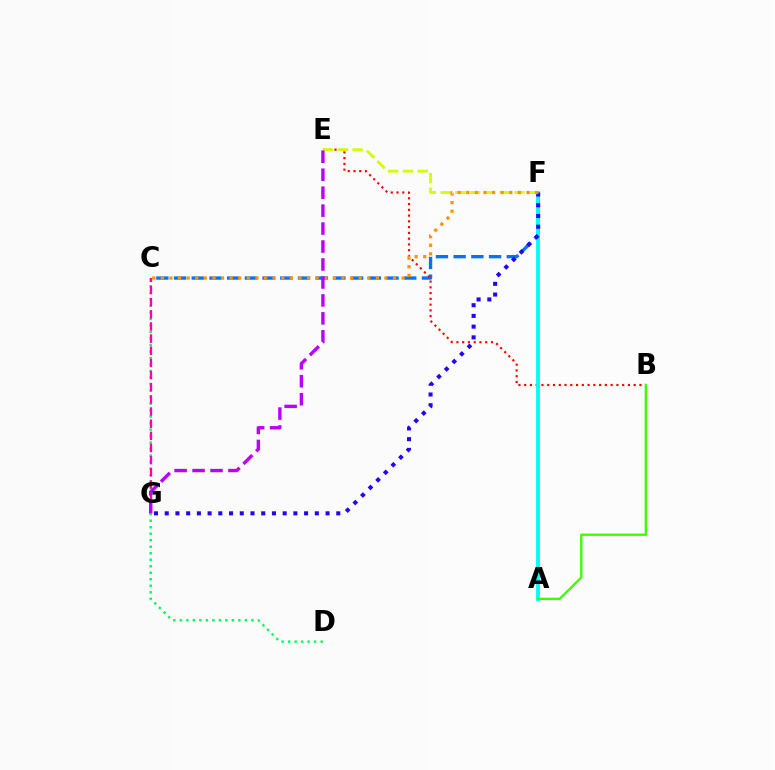{('C', 'F'): [{'color': '#0074ff', 'line_style': 'dashed', 'thickness': 2.41}, {'color': '#ff9400', 'line_style': 'dotted', 'thickness': 2.34}], ('C', 'D'): [{'color': '#00ff5c', 'line_style': 'dotted', 'thickness': 1.77}], ('B', 'E'): [{'color': '#ff0000', 'line_style': 'dotted', 'thickness': 1.57}], ('C', 'G'): [{'color': '#ff00ac', 'line_style': 'dashed', 'thickness': 1.65}], ('A', 'F'): [{'color': '#00fff6', 'line_style': 'solid', 'thickness': 2.76}], ('F', 'G'): [{'color': '#2500ff', 'line_style': 'dotted', 'thickness': 2.91}], ('A', 'B'): [{'color': '#3dff00', 'line_style': 'solid', 'thickness': 1.69}], ('E', 'F'): [{'color': '#d1ff00', 'line_style': 'dashed', 'thickness': 2.01}], ('E', 'G'): [{'color': '#b900ff', 'line_style': 'dashed', 'thickness': 2.44}]}